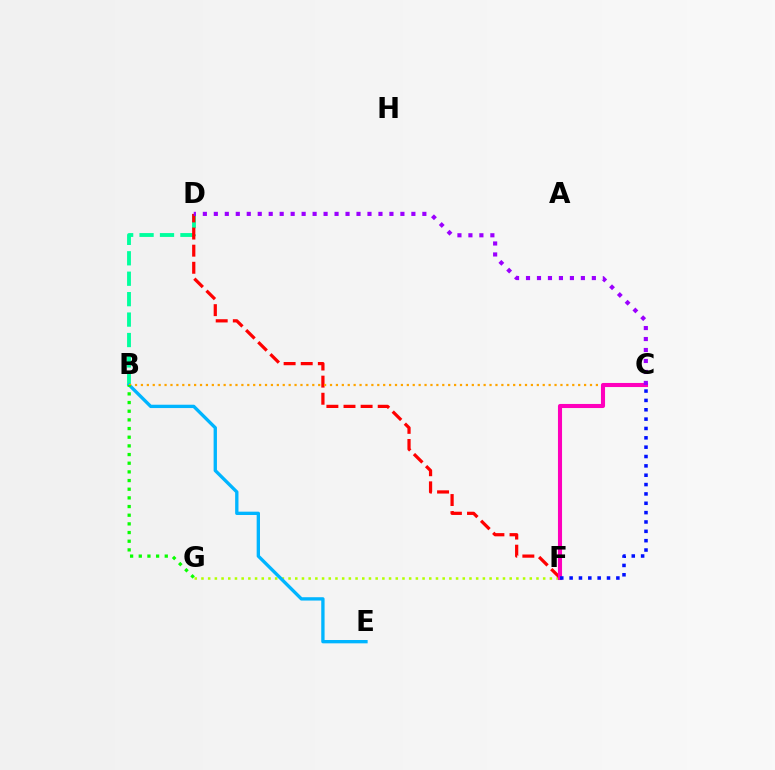{('F', 'G'): [{'color': '#b3ff00', 'line_style': 'dotted', 'thickness': 1.82}], ('B', 'D'): [{'color': '#00ff9d', 'line_style': 'dashed', 'thickness': 2.78}], ('B', 'E'): [{'color': '#00b5ff', 'line_style': 'solid', 'thickness': 2.4}], ('D', 'F'): [{'color': '#ff0000', 'line_style': 'dashed', 'thickness': 2.32}], ('B', 'C'): [{'color': '#ffa500', 'line_style': 'dotted', 'thickness': 1.61}], ('B', 'G'): [{'color': '#08ff00', 'line_style': 'dotted', 'thickness': 2.35}], ('C', 'F'): [{'color': '#ff00bd', 'line_style': 'solid', 'thickness': 2.93}, {'color': '#0010ff', 'line_style': 'dotted', 'thickness': 2.54}], ('C', 'D'): [{'color': '#9b00ff', 'line_style': 'dotted', 'thickness': 2.98}]}